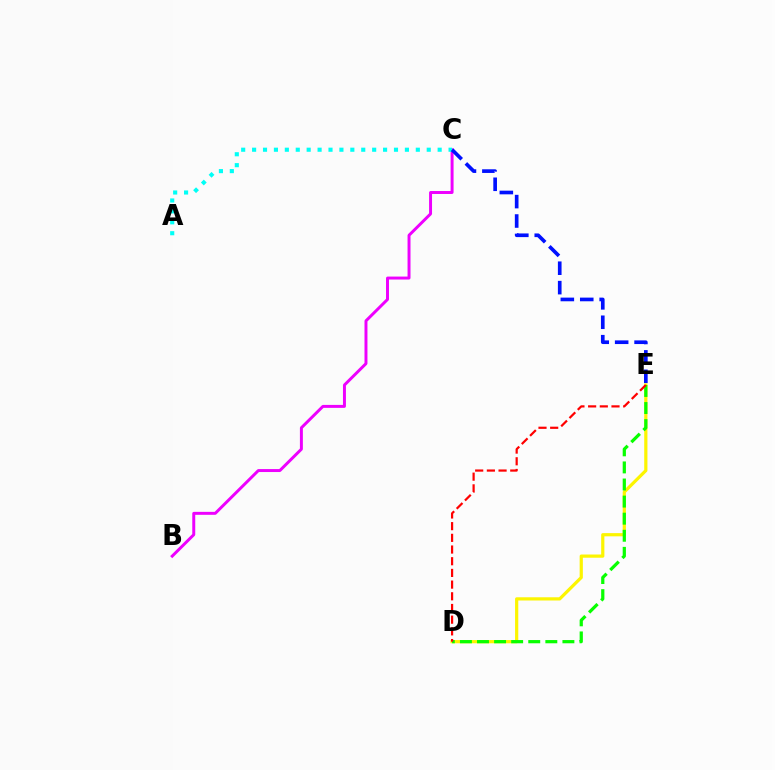{('B', 'C'): [{'color': '#ee00ff', 'line_style': 'solid', 'thickness': 2.13}], ('A', 'C'): [{'color': '#00fff6', 'line_style': 'dotted', 'thickness': 2.97}], ('C', 'E'): [{'color': '#0010ff', 'line_style': 'dashed', 'thickness': 2.64}], ('D', 'E'): [{'color': '#fcf500', 'line_style': 'solid', 'thickness': 2.31}, {'color': '#08ff00', 'line_style': 'dashed', 'thickness': 2.32}, {'color': '#ff0000', 'line_style': 'dashed', 'thickness': 1.59}]}